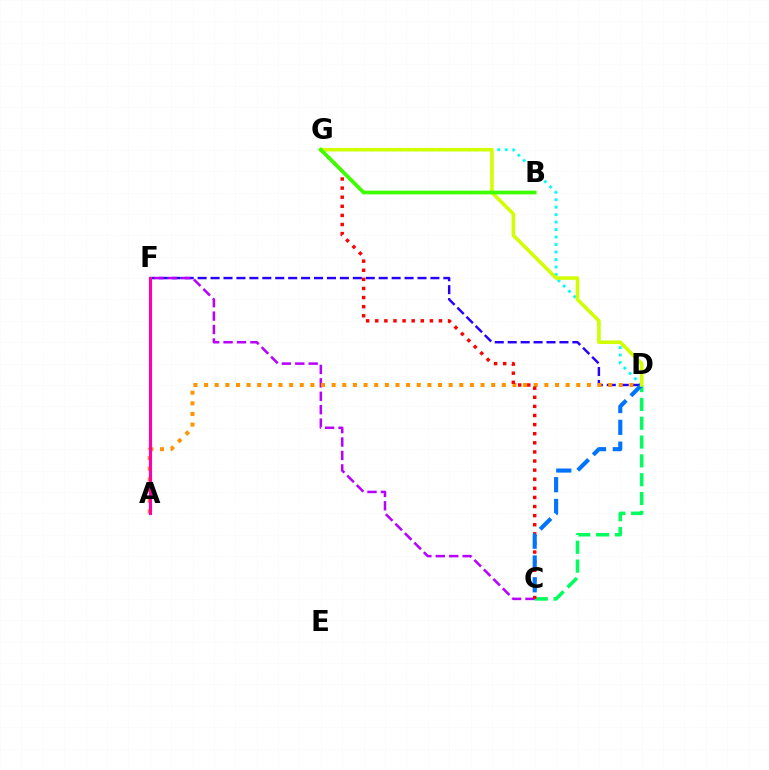{('C', 'D'): [{'color': '#00ff5c', 'line_style': 'dashed', 'thickness': 2.56}, {'color': '#0074ff', 'line_style': 'dashed', 'thickness': 2.96}], ('D', 'G'): [{'color': '#00fff6', 'line_style': 'dotted', 'thickness': 2.03}, {'color': '#d1ff00', 'line_style': 'solid', 'thickness': 2.57}], ('D', 'F'): [{'color': '#2500ff', 'line_style': 'dashed', 'thickness': 1.76}], ('C', 'F'): [{'color': '#b900ff', 'line_style': 'dashed', 'thickness': 1.82}], ('A', 'D'): [{'color': '#ff9400', 'line_style': 'dotted', 'thickness': 2.89}], ('C', 'G'): [{'color': '#ff0000', 'line_style': 'dotted', 'thickness': 2.47}], ('A', 'F'): [{'color': '#ff00ac', 'line_style': 'solid', 'thickness': 2.24}], ('B', 'G'): [{'color': '#3dff00', 'line_style': 'solid', 'thickness': 2.69}]}